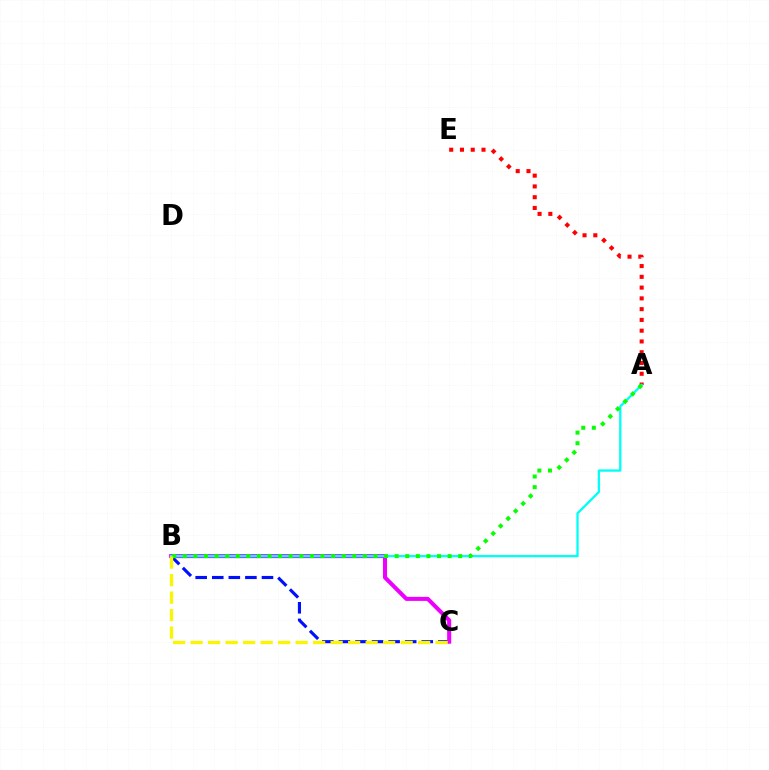{('B', 'C'): [{'color': '#0010ff', 'line_style': 'dashed', 'thickness': 2.25}, {'color': '#ee00ff', 'line_style': 'solid', 'thickness': 2.9}, {'color': '#fcf500', 'line_style': 'dashed', 'thickness': 2.38}], ('A', 'E'): [{'color': '#ff0000', 'line_style': 'dotted', 'thickness': 2.93}], ('A', 'B'): [{'color': '#00fff6', 'line_style': 'solid', 'thickness': 1.65}, {'color': '#08ff00', 'line_style': 'dotted', 'thickness': 2.88}]}